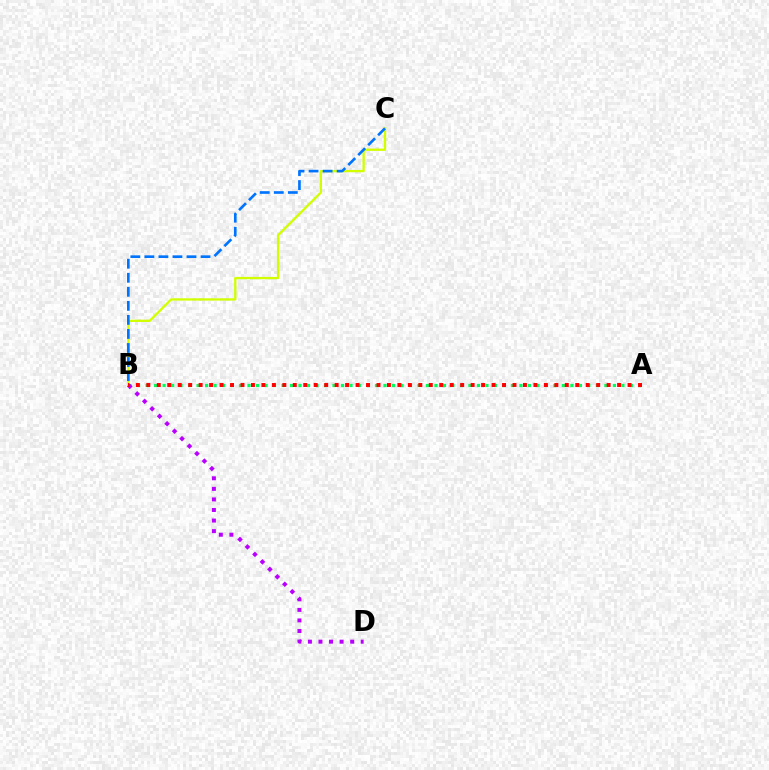{('A', 'B'): [{'color': '#00ff5c', 'line_style': 'dotted', 'thickness': 2.31}, {'color': '#ff0000', 'line_style': 'dotted', 'thickness': 2.84}], ('B', 'C'): [{'color': '#d1ff00', 'line_style': 'solid', 'thickness': 1.66}, {'color': '#0074ff', 'line_style': 'dashed', 'thickness': 1.91}], ('B', 'D'): [{'color': '#b900ff', 'line_style': 'dotted', 'thickness': 2.87}]}